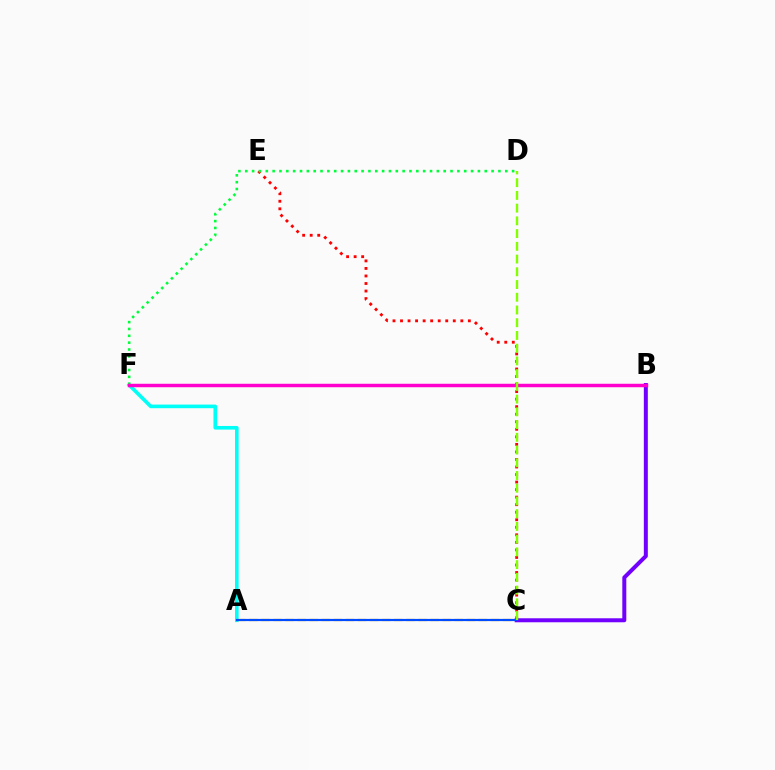{('A', 'F'): [{'color': '#00fff6', 'line_style': 'solid', 'thickness': 2.61}], ('A', 'C'): [{'color': '#ffbd00', 'line_style': 'dashed', 'thickness': 1.64}, {'color': '#004bff', 'line_style': 'solid', 'thickness': 1.59}], ('C', 'E'): [{'color': '#ff0000', 'line_style': 'dotted', 'thickness': 2.05}], ('B', 'C'): [{'color': '#7200ff', 'line_style': 'solid', 'thickness': 2.87}], ('D', 'F'): [{'color': '#00ff39', 'line_style': 'dotted', 'thickness': 1.86}], ('B', 'F'): [{'color': '#ff00cf', 'line_style': 'solid', 'thickness': 2.49}], ('C', 'D'): [{'color': '#84ff00', 'line_style': 'dashed', 'thickness': 1.73}]}